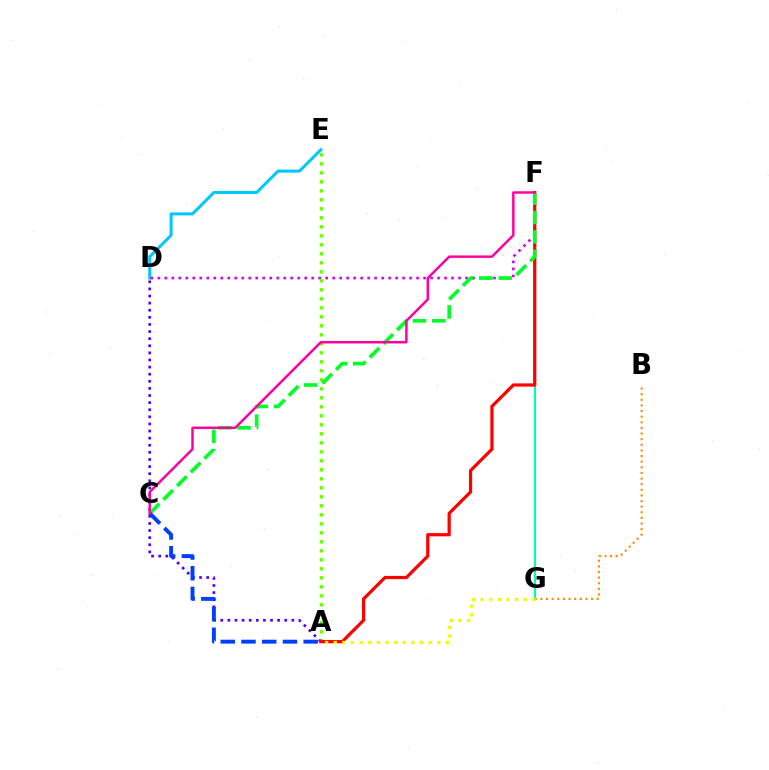{('F', 'G'): [{'color': '#00ffaf', 'line_style': 'solid', 'thickness': 1.52}], ('D', 'E'): [{'color': '#00c7ff', 'line_style': 'solid', 'thickness': 2.17}], ('D', 'F'): [{'color': '#d600ff', 'line_style': 'dotted', 'thickness': 1.9}], ('A', 'E'): [{'color': '#66ff00', 'line_style': 'dotted', 'thickness': 2.45}], ('A', 'D'): [{'color': '#4f00ff', 'line_style': 'dotted', 'thickness': 1.93}], ('B', 'G'): [{'color': '#ff8800', 'line_style': 'dotted', 'thickness': 1.53}], ('A', 'F'): [{'color': '#ff0000', 'line_style': 'solid', 'thickness': 2.32}], ('C', 'F'): [{'color': '#00ff27', 'line_style': 'dashed', 'thickness': 2.63}, {'color': '#ff00a0', 'line_style': 'solid', 'thickness': 1.78}], ('A', 'G'): [{'color': '#eeff00', 'line_style': 'dotted', 'thickness': 2.35}], ('A', 'C'): [{'color': '#003fff', 'line_style': 'dashed', 'thickness': 2.82}]}